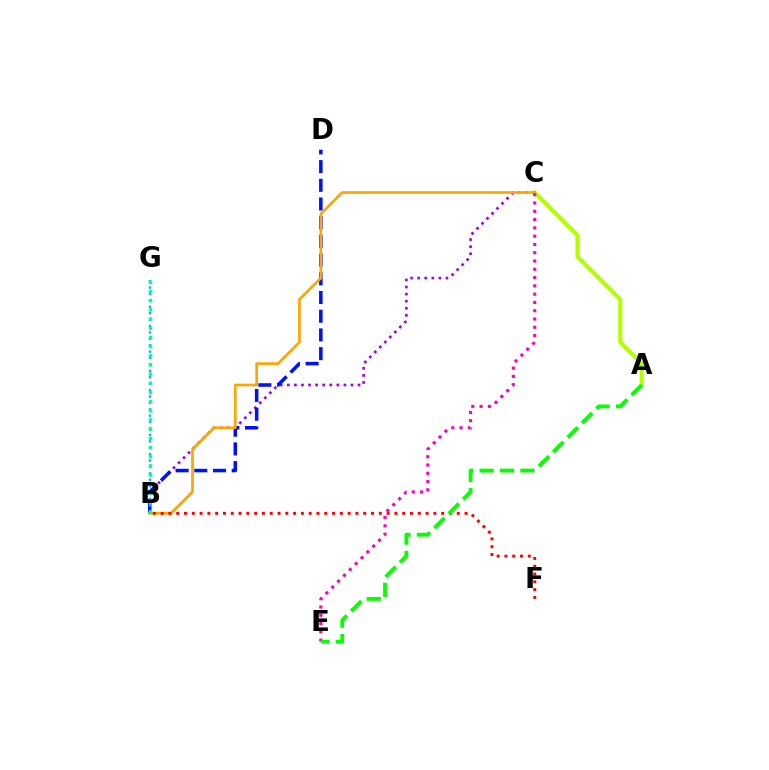{('B', 'C'): [{'color': '#9b00ff', 'line_style': 'dotted', 'thickness': 1.92}, {'color': '#ffa500', 'line_style': 'solid', 'thickness': 1.93}], ('B', 'D'): [{'color': '#0010ff', 'line_style': 'dashed', 'thickness': 2.54}], ('A', 'C'): [{'color': '#b3ff00', 'line_style': 'solid', 'thickness': 2.95}], ('B', 'G'): [{'color': '#00b5ff', 'line_style': 'dotted', 'thickness': 1.74}, {'color': '#00ff9d', 'line_style': 'dotted', 'thickness': 2.49}], ('B', 'F'): [{'color': '#ff0000', 'line_style': 'dotted', 'thickness': 2.12}], ('C', 'E'): [{'color': '#ff00bd', 'line_style': 'dotted', 'thickness': 2.25}], ('A', 'E'): [{'color': '#08ff00', 'line_style': 'dashed', 'thickness': 2.77}]}